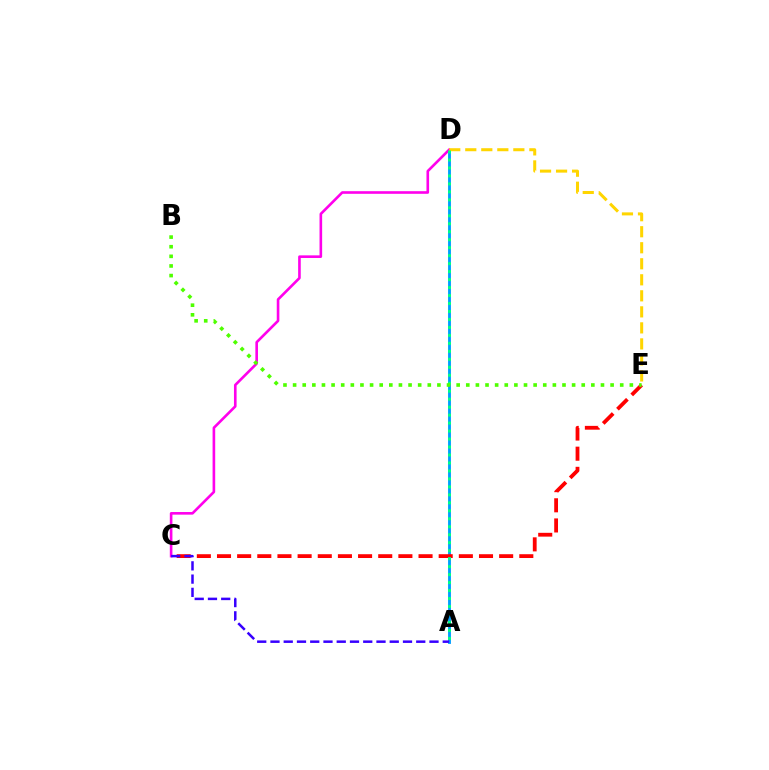{('A', 'D'): [{'color': '#009eff', 'line_style': 'solid', 'thickness': 2.06}, {'color': '#00ff86', 'line_style': 'dotted', 'thickness': 2.17}], ('C', 'D'): [{'color': '#ff00ed', 'line_style': 'solid', 'thickness': 1.89}], ('D', 'E'): [{'color': '#ffd500', 'line_style': 'dashed', 'thickness': 2.18}], ('C', 'E'): [{'color': '#ff0000', 'line_style': 'dashed', 'thickness': 2.74}], ('A', 'C'): [{'color': '#3700ff', 'line_style': 'dashed', 'thickness': 1.8}], ('B', 'E'): [{'color': '#4fff00', 'line_style': 'dotted', 'thickness': 2.61}]}